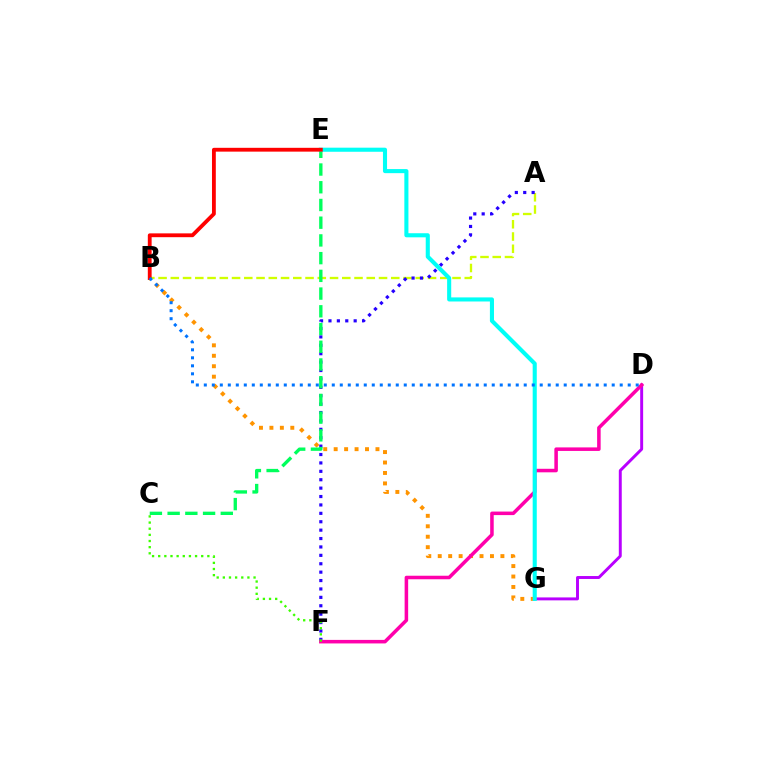{('B', 'G'): [{'color': '#ff9400', 'line_style': 'dotted', 'thickness': 2.84}], ('A', 'B'): [{'color': '#d1ff00', 'line_style': 'dashed', 'thickness': 1.66}], ('A', 'F'): [{'color': '#2500ff', 'line_style': 'dotted', 'thickness': 2.28}], ('D', 'G'): [{'color': '#b900ff', 'line_style': 'solid', 'thickness': 2.12}], ('D', 'F'): [{'color': '#ff00ac', 'line_style': 'solid', 'thickness': 2.54}], ('C', 'E'): [{'color': '#00ff5c', 'line_style': 'dashed', 'thickness': 2.41}], ('C', 'F'): [{'color': '#3dff00', 'line_style': 'dotted', 'thickness': 1.67}], ('E', 'G'): [{'color': '#00fff6', 'line_style': 'solid', 'thickness': 2.94}], ('B', 'E'): [{'color': '#ff0000', 'line_style': 'solid', 'thickness': 2.75}], ('B', 'D'): [{'color': '#0074ff', 'line_style': 'dotted', 'thickness': 2.17}]}